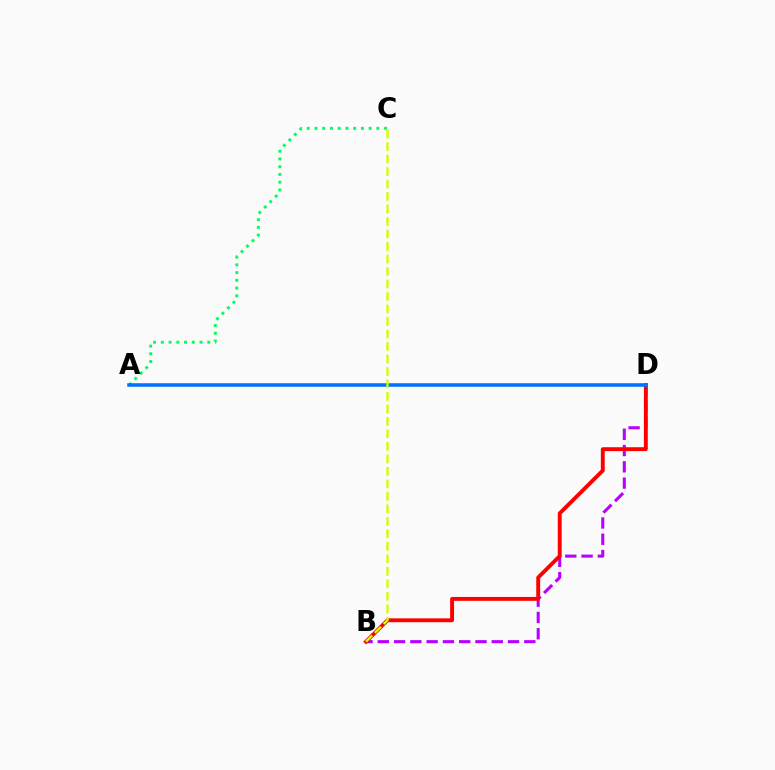{('B', 'D'): [{'color': '#b900ff', 'line_style': 'dashed', 'thickness': 2.21}, {'color': '#ff0000', 'line_style': 'solid', 'thickness': 2.8}], ('A', 'C'): [{'color': '#00ff5c', 'line_style': 'dotted', 'thickness': 2.1}], ('A', 'D'): [{'color': '#0074ff', 'line_style': 'solid', 'thickness': 2.57}], ('B', 'C'): [{'color': '#d1ff00', 'line_style': 'dashed', 'thickness': 1.7}]}